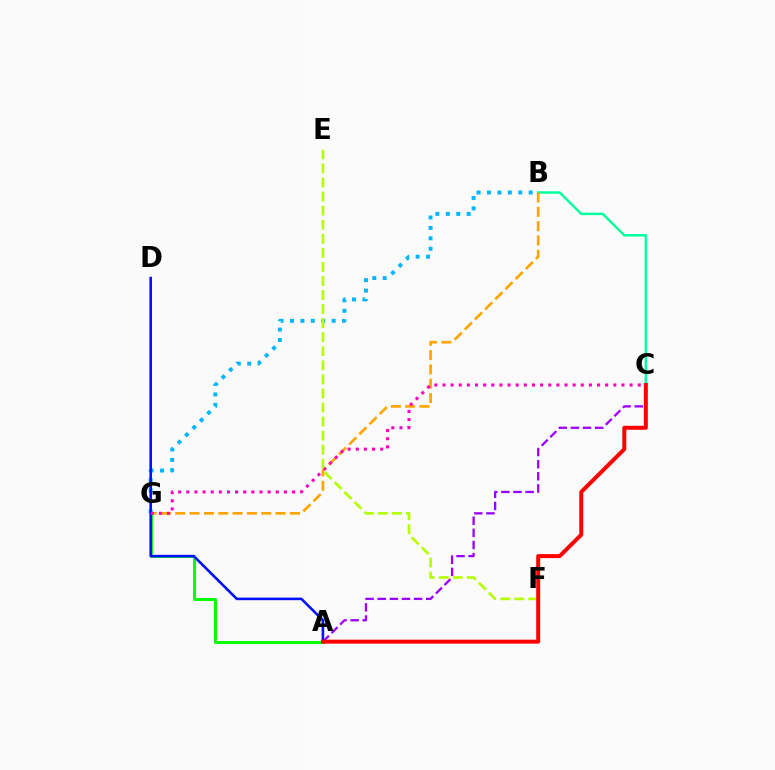{('B', 'C'): [{'color': '#00ff9d', 'line_style': 'solid', 'thickness': 1.77}], ('B', 'G'): [{'color': '#ffa500', 'line_style': 'dashed', 'thickness': 1.95}, {'color': '#00b5ff', 'line_style': 'dotted', 'thickness': 2.83}], ('A', 'G'): [{'color': '#08ff00', 'line_style': 'solid', 'thickness': 2.16}], ('A', 'C'): [{'color': '#9b00ff', 'line_style': 'dashed', 'thickness': 1.65}, {'color': '#ff0000', 'line_style': 'solid', 'thickness': 2.86}], ('A', 'D'): [{'color': '#0010ff', 'line_style': 'solid', 'thickness': 1.86}], ('C', 'G'): [{'color': '#ff00bd', 'line_style': 'dotted', 'thickness': 2.21}], ('E', 'F'): [{'color': '#b3ff00', 'line_style': 'dashed', 'thickness': 1.91}]}